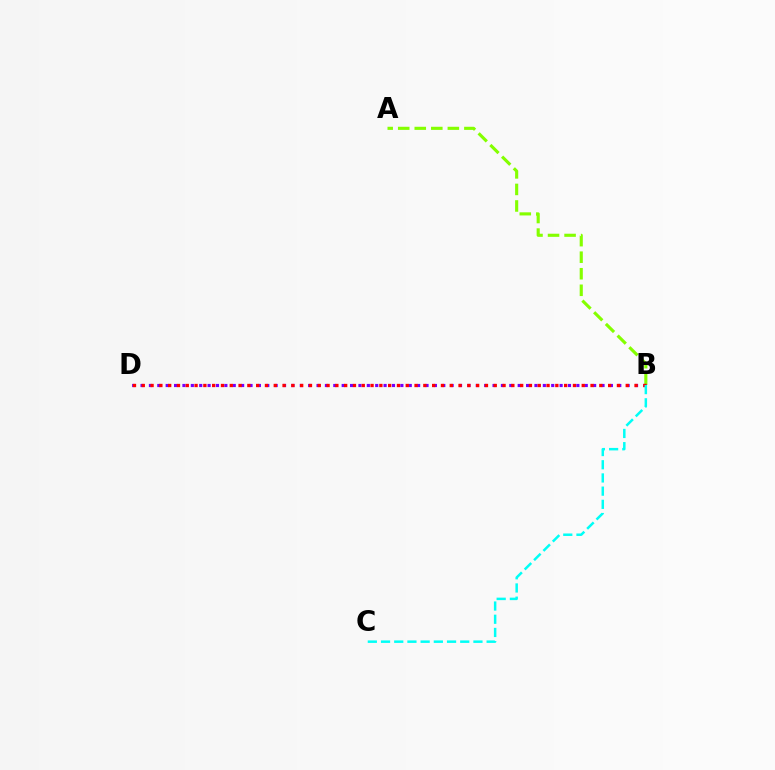{('A', 'B'): [{'color': '#84ff00', 'line_style': 'dashed', 'thickness': 2.25}], ('B', 'D'): [{'color': '#7200ff', 'line_style': 'dotted', 'thickness': 2.28}, {'color': '#ff0000', 'line_style': 'dotted', 'thickness': 2.39}], ('B', 'C'): [{'color': '#00fff6', 'line_style': 'dashed', 'thickness': 1.79}]}